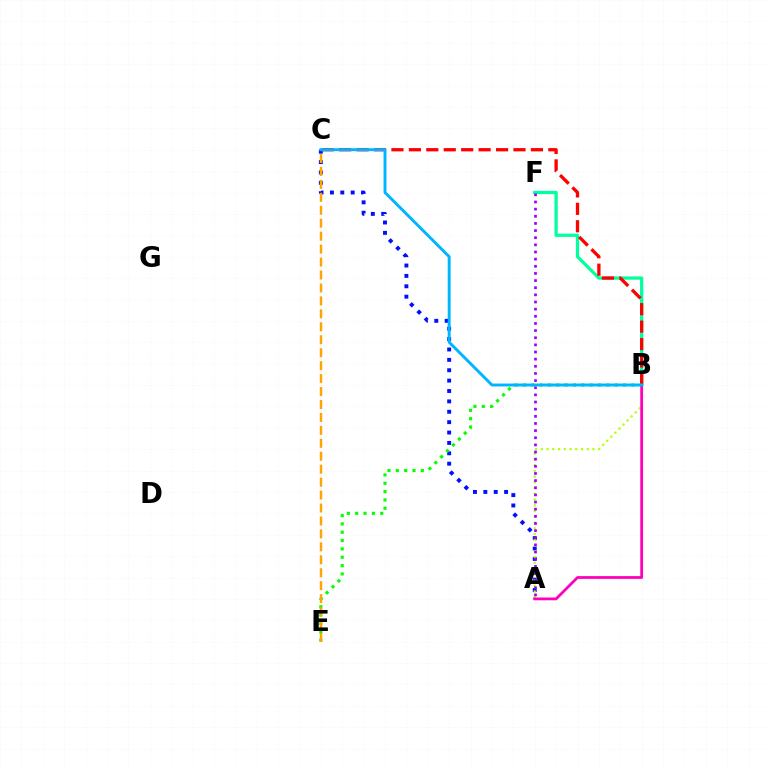{('A', 'C'): [{'color': '#0010ff', 'line_style': 'dotted', 'thickness': 2.82}], ('B', 'E'): [{'color': '#08ff00', 'line_style': 'dotted', 'thickness': 2.27}], ('A', 'B'): [{'color': '#b3ff00', 'line_style': 'dotted', 'thickness': 1.56}, {'color': '#ff00bd', 'line_style': 'solid', 'thickness': 2.0}], ('B', 'F'): [{'color': '#00ff9d', 'line_style': 'solid', 'thickness': 2.33}], ('C', 'E'): [{'color': '#ffa500', 'line_style': 'dashed', 'thickness': 1.76}], ('B', 'C'): [{'color': '#ff0000', 'line_style': 'dashed', 'thickness': 2.37}, {'color': '#00b5ff', 'line_style': 'solid', 'thickness': 2.11}], ('A', 'F'): [{'color': '#9b00ff', 'line_style': 'dotted', 'thickness': 1.94}]}